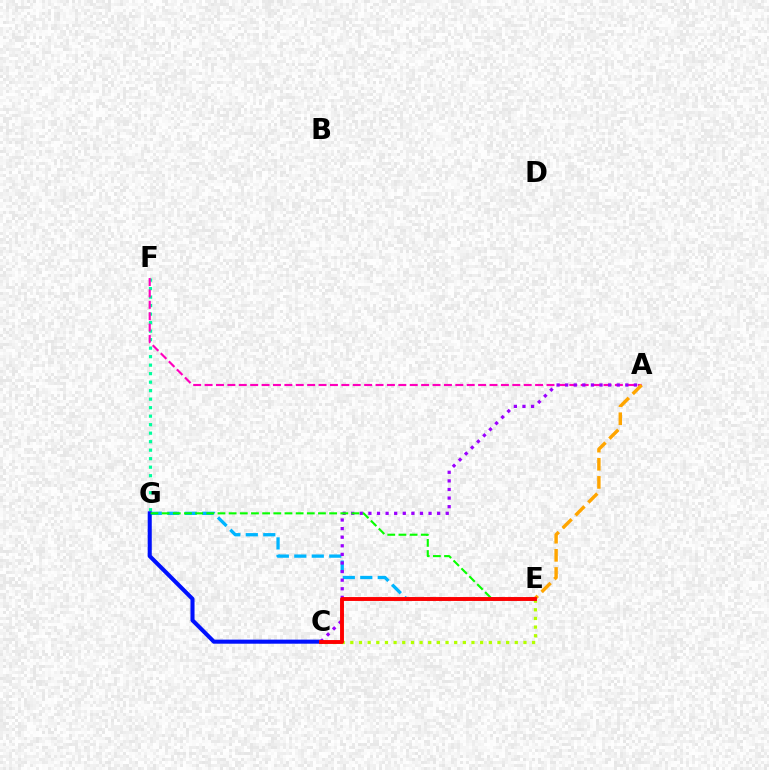{('F', 'G'): [{'color': '#00ff9d', 'line_style': 'dotted', 'thickness': 2.31}], ('A', 'F'): [{'color': '#ff00bd', 'line_style': 'dashed', 'thickness': 1.55}], ('C', 'E'): [{'color': '#b3ff00', 'line_style': 'dotted', 'thickness': 2.35}, {'color': '#ff0000', 'line_style': 'solid', 'thickness': 2.8}], ('E', 'G'): [{'color': '#00b5ff', 'line_style': 'dashed', 'thickness': 2.37}, {'color': '#08ff00', 'line_style': 'dashed', 'thickness': 1.52}], ('C', 'G'): [{'color': '#0010ff', 'line_style': 'solid', 'thickness': 2.93}], ('A', 'C'): [{'color': '#9b00ff', 'line_style': 'dotted', 'thickness': 2.33}], ('A', 'E'): [{'color': '#ffa500', 'line_style': 'dashed', 'thickness': 2.46}]}